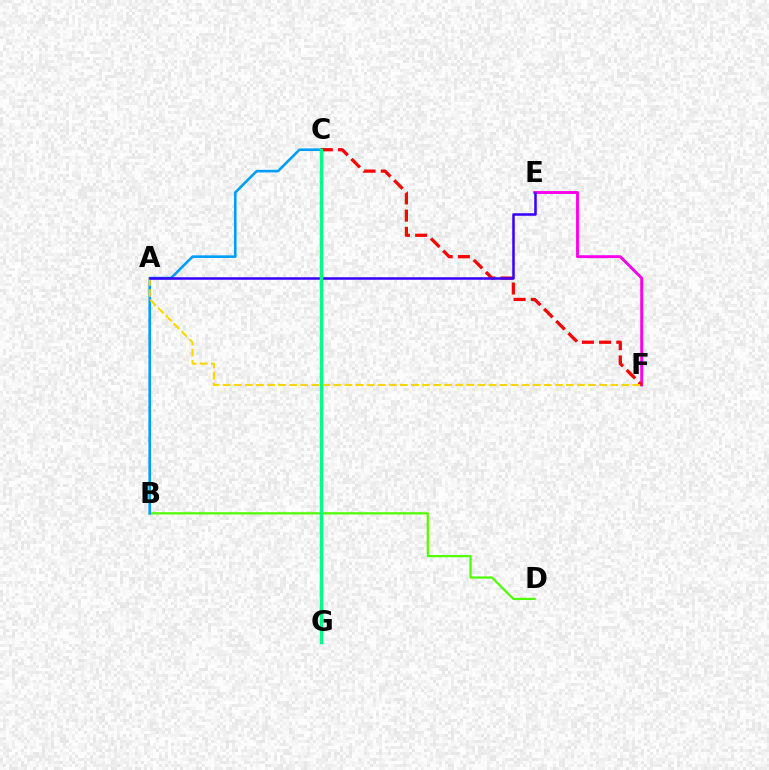{('E', 'F'): [{'color': '#ff00ed', 'line_style': 'solid', 'thickness': 2.08}], ('B', 'D'): [{'color': '#4fff00', 'line_style': 'solid', 'thickness': 1.61}], ('B', 'C'): [{'color': '#009eff', 'line_style': 'solid', 'thickness': 1.9}], ('C', 'F'): [{'color': '#ff0000', 'line_style': 'dashed', 'thickness': 2.34}], ('A', 'F'): [{'color': '#ffd500', 'line_style': 'dashed', 'thickness': 1.5}], ('A', 'E'): [{'color': '#3700ff', 'line_style': 'solid', 'thickness': 1.81}], ('C', 'G'): [{'color': '#00ff86', 'line_style': 'solid', 'thickness': 2.46}]}